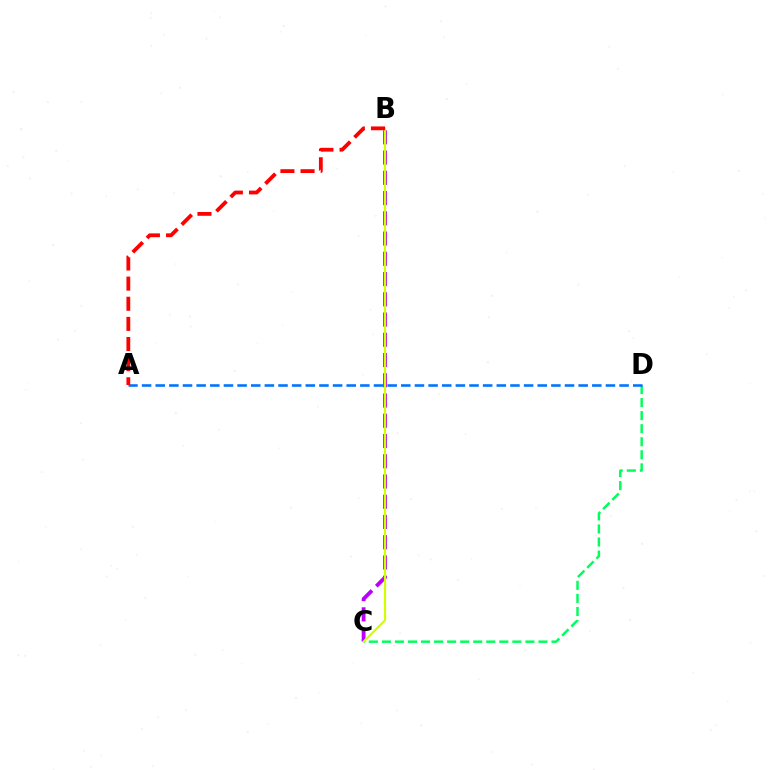{('C', 'D'): [{'color': '#00ff5c', 'line_style': 'dashed', 'thickness': 1.77}], ('A', 'D'): [{'color': '#0074ff', 'line_style': 'dashed', 'thickness': 1.85}], ('B', 'C'): [{'color': '#b900ff', 'line_style': 'dashed', 'thickness': 2.75}, {'color': '#d1ff00', 'line_style': 'solid', 'thickness': 1.57}], ('A', 'B'): [{'color': '#ff0000', 'line_style': 'dashed', 'thickness': 2.74}]}